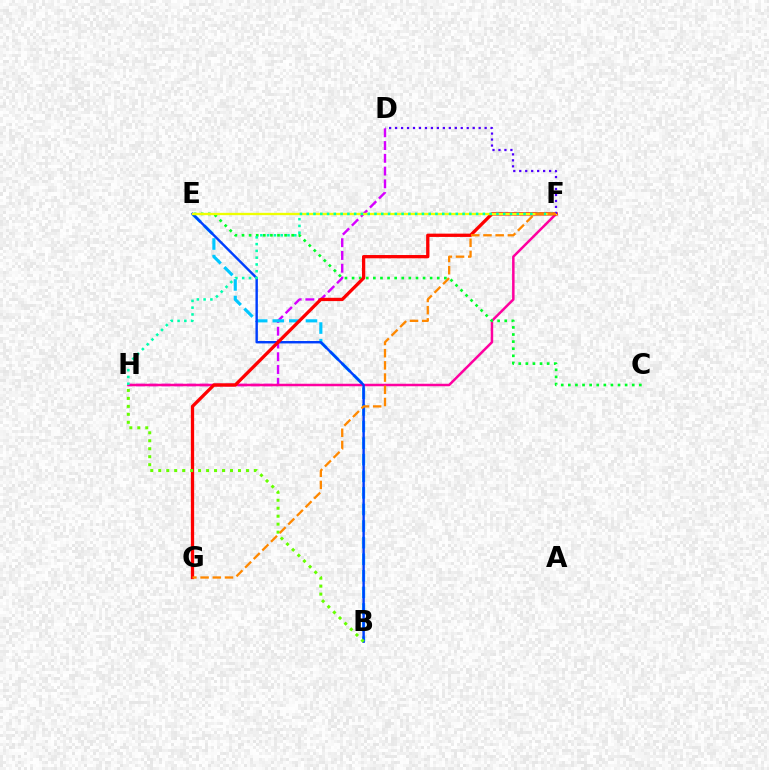{('D', 'H'): [{'color': '#d600ff', 'line_style': 'dashed', 'thickness': 1.73}], ('B', 'E'): [{'color': '#00c7ff', 'line_style': 'dashed', 'thickness': 2.25}, {'color': '#003fff', 'line_style': 'solid', 'thickness': 1.74}], ('F', 'H'): [{'color': '#ff00a0', 'line_style': 'solid', 'thickness': 1.8}, {'color': '#00ffaf', 'line_style': 'dotted', 'thickness': 1.84}], ('C', 'E'): [{'color': '#00ff27', 'line_style': 'dotted', 'thickness': 1.93}], ('F', 'G'): [{'color': '#ff0000', 'line_style': 'solid', 'thickness': 2.37}, {'color': '#ff8800', 'line_style': 'dashed', 'thickness': 1.66}], ('E', 'F'): [{'color': '#eeff00', 'line_style': 'solid', 'thickness': 1.68}], ('B', 'H'): [{'color': '#66ff00', 'line_style': 'dotted', 'thickness': 2.17}], ('D', 'F'): [{'color': '#4f00ff', 'line_style': 'dotted', 'thickness': 1.62}]}